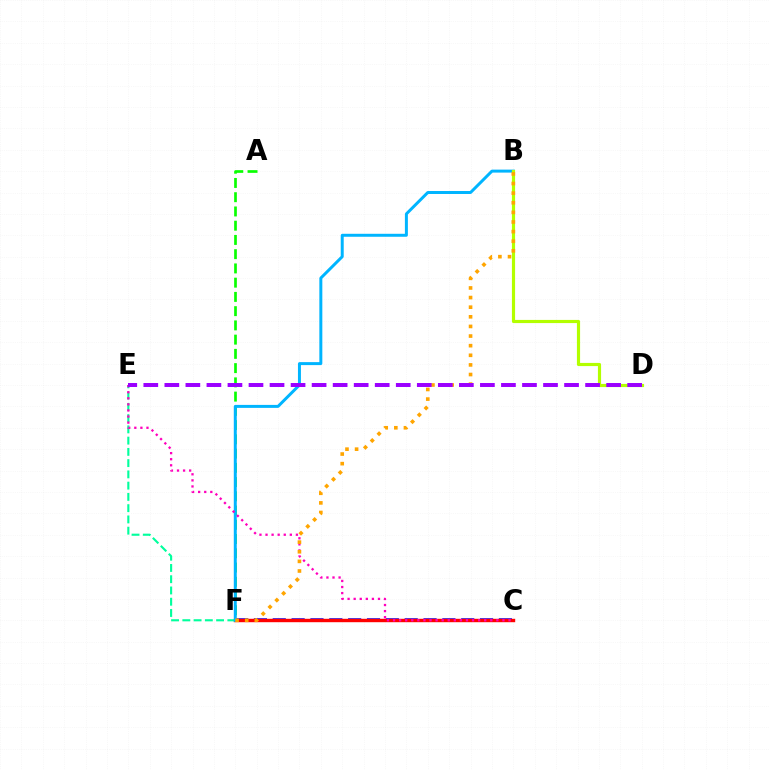{('A', 'F'): [{'color': '#08ff00', 'line_style': 'dashed', 'thickness': 1.93}], ('C', 'F'): [{'color': '#0010ff', 'line_style': 'dashed', 'thickness': 2.56}, {'color': '#ff0000', 'line_style': 'solid', 'thickness': 2.45}], ('E', 'F'): [{'color': '#00ff9d', 'line_style': 'dashed', 'thickness': 1.53}], ('B', 'F'): [{'color': '#00b5ff', 'line_style': 'solid', 'thickness': 2.14}, {'color': '#ffa500', 'line_style': 'dotted', 'thickness': 2.61}], ('B', 'D'): [{'color': '#b3ff00', 'line_style': 'solid', 'thickness': 2.28}], ('C', 'E'): [{'color': '#ff00bd', 'line_style': 'dotted', 'thickness': 1.65}], ('D', 'E'): [{'color': '#9b00ff', 'line_style': 'dashed', 'thickness': 2.86}]}